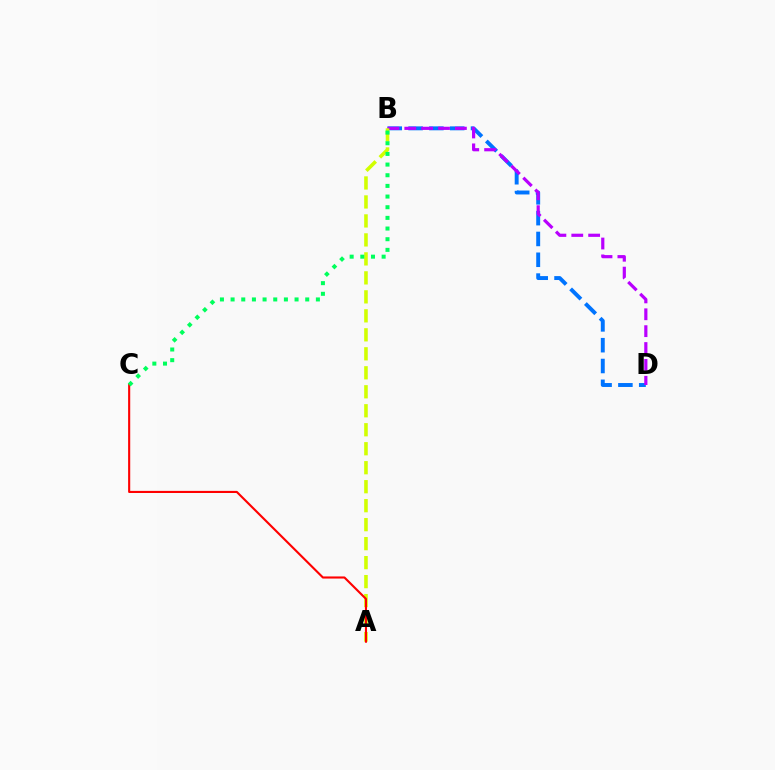{('B', 'D'): [{'color': '#0074ff', 'line_style': 'dashed', 'thickness': 2.83}, {'color': '#b900ff', 'line_style': 'dashed', 'thickness': 2.29}], ('A', 'B'): [{'color': '#d1ff00', 'line_style': 'dashed', 'thickness': 2.58}], ('A', 'C'): [{'color': '#ff0000', 'line_style': 'solid', 'thickness': 1.52}], ('B', 'C'): [{'color': '#00ff5c', 'line_style': 'dotted', 'thickness': 2.9}]}